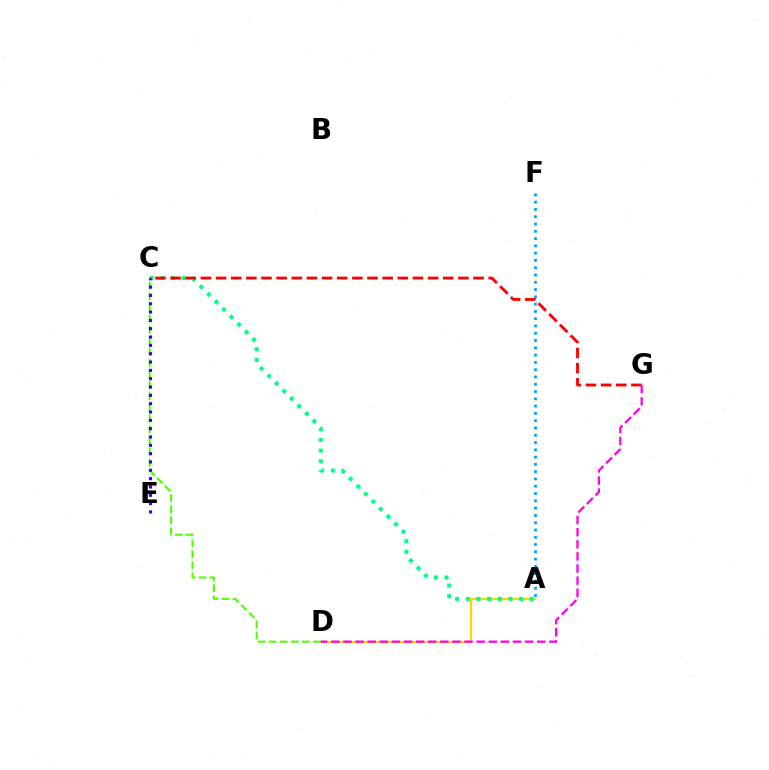{('A', 'D'): [{'color': '#ffd500', 'line_style': 'solid', 'thickness': 1.6}], ('C', 'D'): [{'color': '#4fff00', 'line_style': 'dashed', 'thickness': 1.5}], ('A', 'F'): [{'color': '#009eff', 'line_style': 'dotted', 'thickness': 1.98}], ('A', 'C'): [{'color': '#00ff86', 'line_style': 'dotted', 'thickness': 2.9}], ('C', 'G'): [{'color': '#ff0000', 'line_style': 'dashed', 'thickness': 2.06}], ('C', 'E'): [{'color': '#3700ff', 'line_style': 'dotted', 'thickness': 2.26}], ('D', 'G'): [{'color': '#ff00ed', 'line_style': 'dashed', 'thickness': 1.65}]}